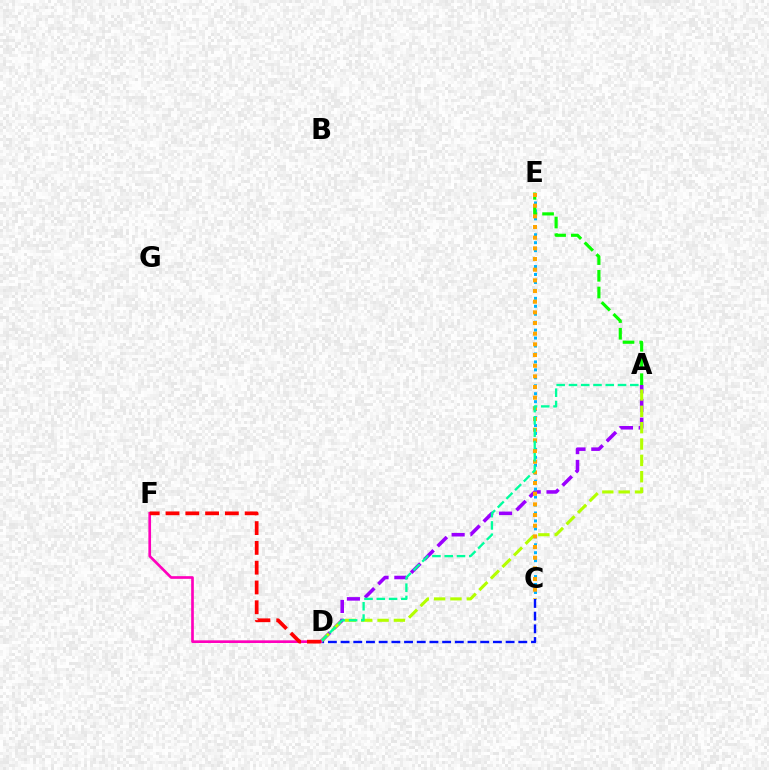{('A', 'D'): [{'color': '#9b00ff', 'line_style': 'dashed', 'thickness': 2.55}, {'color': '#b3ff00', 'line_style': 'dashed', 'thickness': 2.22}, {'color': '#00ff9d', 'line_style': 'dashed', 'thickness': 1.67}], ('C', 'E'): [{'color': '#00b5ff', 'line_style': 'dotted', 'thickness': 2.16}, {'color': '#ffa500', 'line_style': 'dotted', 'thickness': 2.9}], ('C', 'D'): [{'color': '#0010ff', 'line_style': 'dashed', 'thickness': 1.72}], ('A', 'E'): [{'color': '#08ff00', 'line_style': 'dashed', 'thickness': 2.27}], ('D', 'F'): [{'color': '#ff00bd', 'line_style': 'solid', 'thickness': 1.93}, {'color': '#ff0000', 'line_style': 'dashed', 'thickness': 2.69}]}